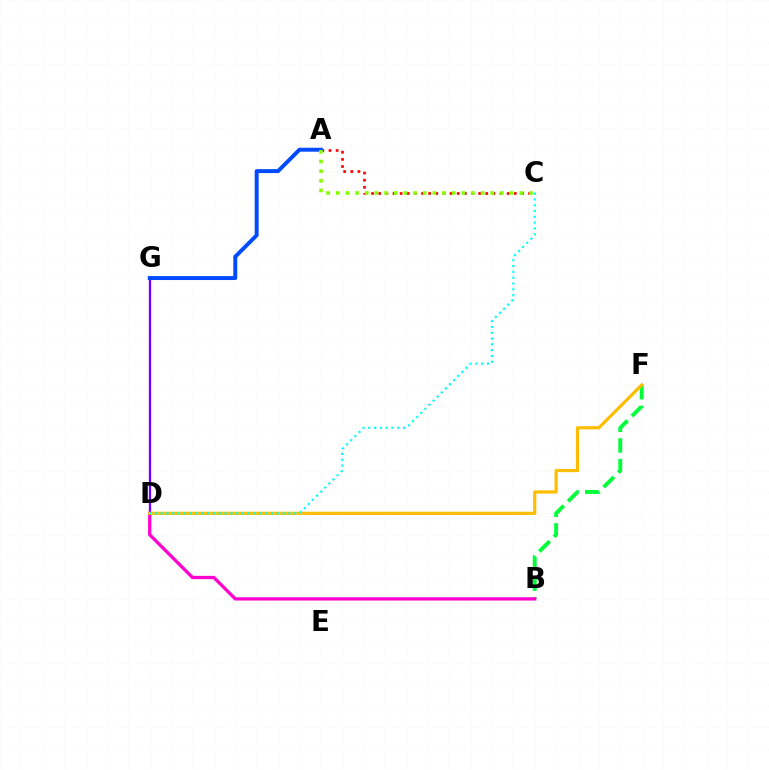{('B', 'F'): [{'color': '#00ff39', 'line_style': 'dashed', 'thickness': 2.81}], ('D', 'G'): [{'color': '#7200ff', 'line_style': 'solid', 'thickness': 1.67}], ('B', 'D'): [{'color': '#ff00cf', 'line_style': 'solid', 'thickness': 2.37}], ('A', 'C'): [{'color': '#ff0000', 'line_style': 'dotted', 'thickness': 1.94}, {'color': '#84ff00', 'line_style': 'dotted', 'thickness': 2.62}], ('A', 'G'): [{'color': '#004bff', 'line_style': 'solid', 'thickness': 2.84}], ('D', 'F'): [{'color': '#ffbd00', 'line_style': 'solid', 'thickness': 2.3}], ('C', 'D'): [{'color': '#00fff6', 'line_style': 'dotted', 'thickness': 1.58}]}